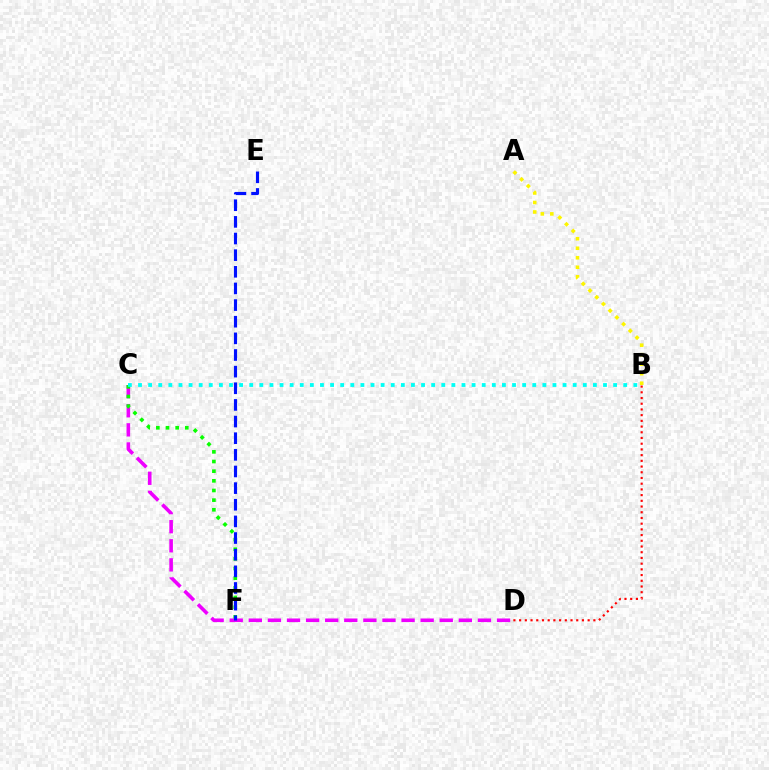{('B', 'D'): [{'color': '#ff0000', 'line_style': 'dotted', 'thickness': 1.55}], ('C', 'D'): [{'color': '#ee00ff', 'line_style': 'dashed', 'thickness': 2.59}], ('C', 'F'): [{'color': '#08ff00', 'line_style': 'dotted', 'thickness': 2.62}], ('B', 'C'): [{'color': '#00fff6', 'line_style': 'dotted', 'thickness': 2.75}], ('E', 'F'): [{'color': '#0010ff', 'line_style': 'dashed', 'thickness': 2.26}], ('A', 'B'): [{'color': '#fcf500', 'line_style': 'dotted', 'thickness': 2.58}]}